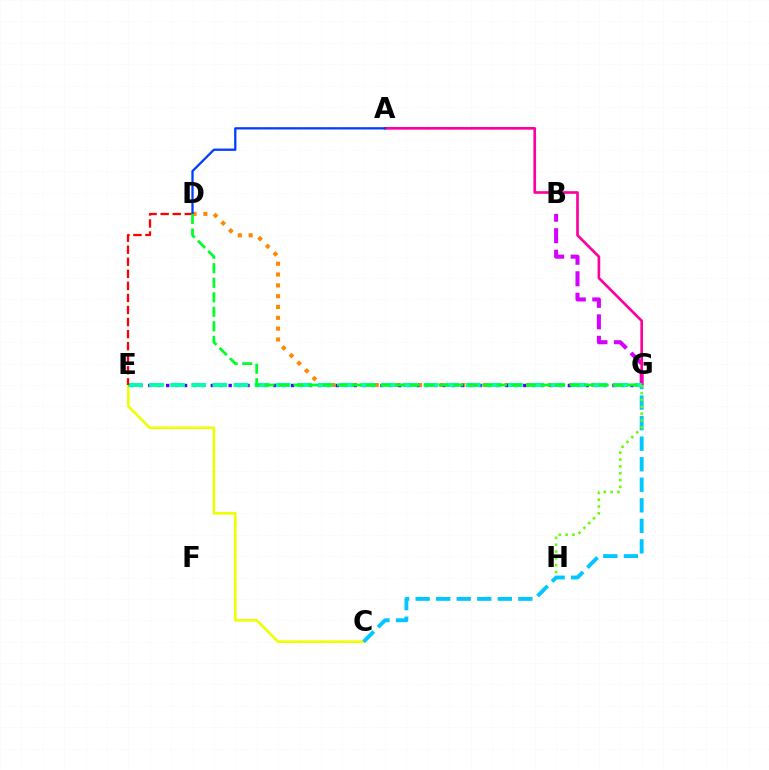{('C', 'E'): [{'color': '#eeff00', 'line_style': 'solid', 'thickness': 1.89}], ('D', 'G'): [{'color': '#ff8800', 'line_style': 'dotted', 'thickness': 2.94}, {'color': '#00ff27', 'line_style': 'dashed', 'thickness': 1.97}], ('C', 'G'): [{'color': '#00c7ff', 'line_style': 'dashed', 'thickness': 2.79}], ('B', 'G'): [{'color': '#d600ff', 'line_style': 'dashed', 'thickness': 2.92}], ('E', 'G'): [{'color': '#4f00ff', 'line_style': 'dotted', 'thickness': 2.43}, {'color': '#00ffaf', 'line_style': 'dashed', 'thickness': 2.87}], ('A', 'G'): [{'color': '#ff00a0', 'line_style': 'solid', 'thickness': 1.92}], ('D', 'E'): [{'color': '#ff0000', 'line_style': 'dashed', 'thickness': 1.64}], ('A', 'D'): [{'color': '#003fff', 'line_style': 'solid', 'thickness': 1.65}], ('G', 'H'): [{'color': '#66ff00', 'line_style': 'dotted', 'thickness': 1.86}]}